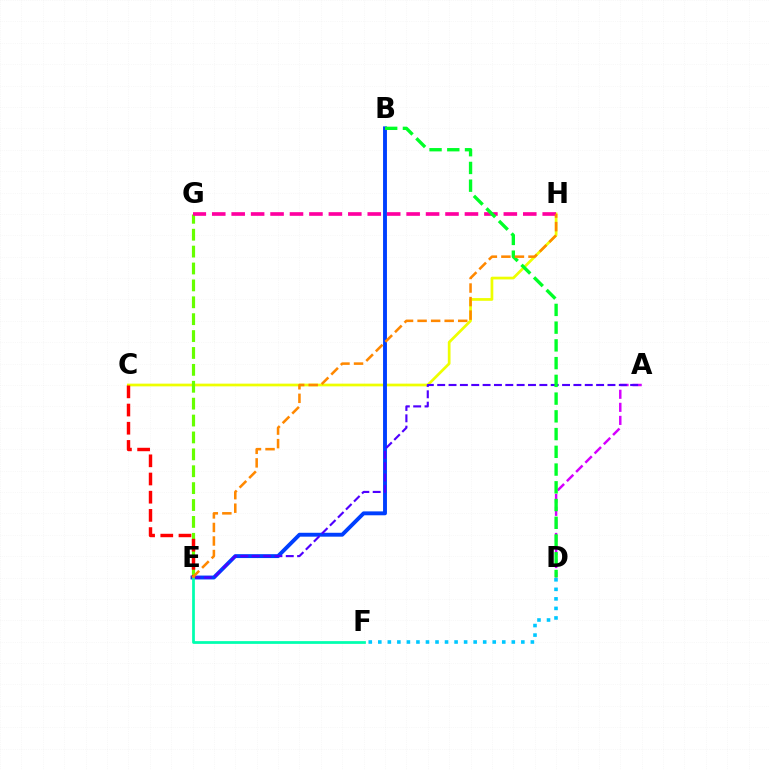{('C', 'H'): [{'color': '#eeff00', 'line_style': 'solid', 'thickness': 1.96}], ('D', 'F'): [{'color': '#00c7ff', 'line_style': 'dotted', 'thickness': 2.59}], ('E', 'G'): [{'color': '#66ff00', 'line_style': 'dashed', 'thickness': 2.3}], ('A', 'D'): [{'color': '#d600ff', 'line_style': 'dashed', 'thickness': 1.77}], ('B', 'E'): [{'color': '#003fff', 'line_style': 'solid', 'thickness': 2.8}], ('A', 'E'): [{'color': '#4f00ff', 'line_style': 'dashed', 'thickness': 1.54}], ('G', 'H'): [{'color': '#ff00a0', 'line_style': 'dashed', 'thickness': 2.64}], ('C', 'E'): [{'color': '#ff0000', 'line_style': 'dashed', 'thickness': 2.47}], ('E', 'F'): [{'color': '#00ffaf', 'line_style': 'solid', 'thickness': 1.98}], ('B', 'D'): [{'color': '#00ff27', 'line_style': 'dashed', 'thickness': 2.41}], ('E', 'H'): [{'color': '#ff8800', 'line_style': 'dashed', 'thickness': 1.84}]}